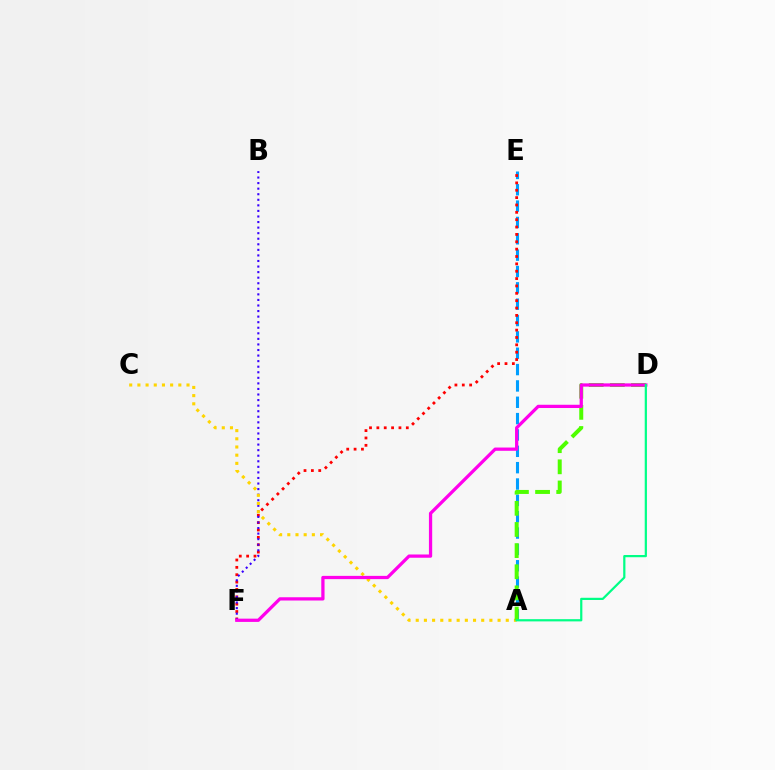{('A', 'E'): [{'color': '#009eff', 'line_style': 'dashed', 'thickness': 2.22}], ('E', 'F'): [{'color': '#ff0000', 'line_style': 'dotted', 'thickness': 2.0}], ('B', 'F'): [{'color': '#3700ff', 'line_style': 'dotted', 'thickness': 1.51}], ('A', 'C'): [{'color': '#ffd500', 'line_style': 'dotted', 'thickness': 2.22}], ('A', 'D'): [{'color': '#4fff00', 'line_style': 'dashed', 'thickness': 2.87}, {'color': '#00ff86', 'line_style': 'solid', 'thickness': 1.6}], ('D', 'F'): [{'color': '#ff00ed', 'line_style': 'solid', 'thickness': 2.35}]}